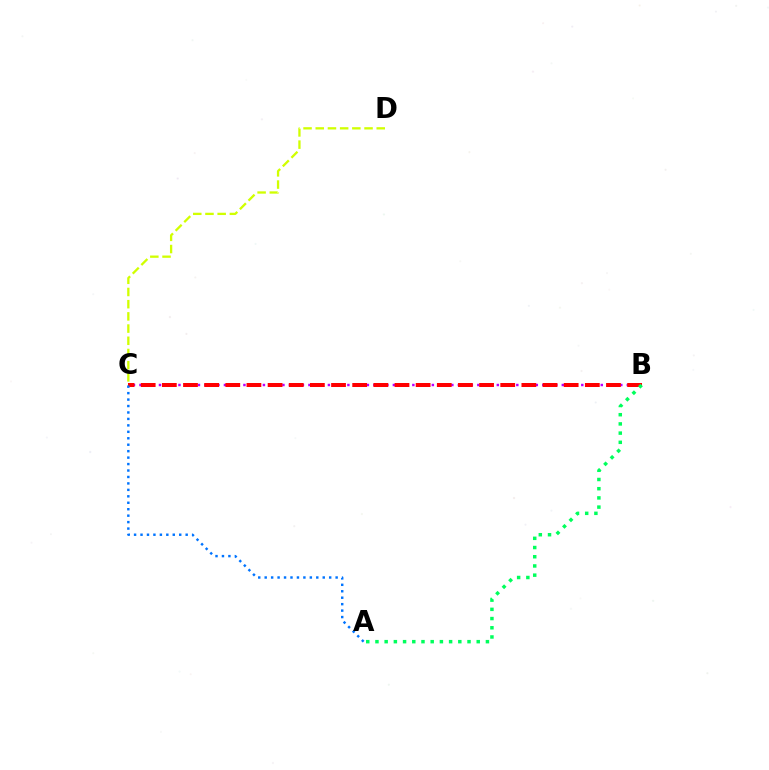{('B', 'C'): [{'color': '#b900ff', 'line_style': 'dotted', 'thickness': 1.77}, {'color': '#ff0000', 'line_style': 'dashed', 'thickness': 2.87}], ('C', 'D'): [{'color': '#d1ff00', 'line_style': 'dashed', 'thickness': 1.66}], ('A', 'C'): [{'color': '#0074ff', 'line_style': 'dotted', 'thickness': 1.75}], ('A', 'B'): [{'color': '#00ff5c', 'line_style': 'dotted', 'thickness': 2.5}]}